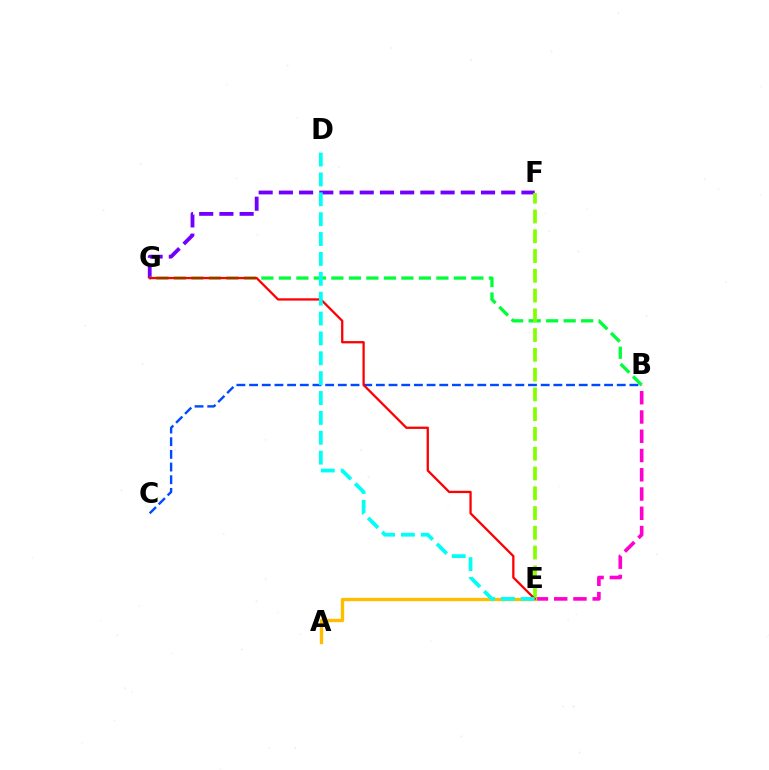{('F', 'G'): [{'color': '#7200ff', 'line_style': 'dashed', 'thickness': 2.75}], ('B', 'G'): [{'color': '#00ff39', 'line_style': 'dashed', 'thickness': 2.38}], ('B', 'E'): [{'color': '#ff00cf', 'line_style': 'dashed', 'thickness': 2.62}], ('A', 'E'): [{'color': '#ffbd00', 'line_style': 'solid', 'thickness': 2.42}], ('B', 'C'): [{'color': '#004bff', 'line_style': 'dashed', 'thickness': 1.72}], ('E', 'F'): [{'color': '#84ff00', 'line_style': 'dashed', 'thickness': 2.69}], ('E', 'G'): [{'color': '#ff0000', 'line_style': 'solid', 'thickness': 1.65}], ('D', 'E'): [{'color': '#00fff6', 'line_style': 'dashed', 'thickness': 2.7}]}